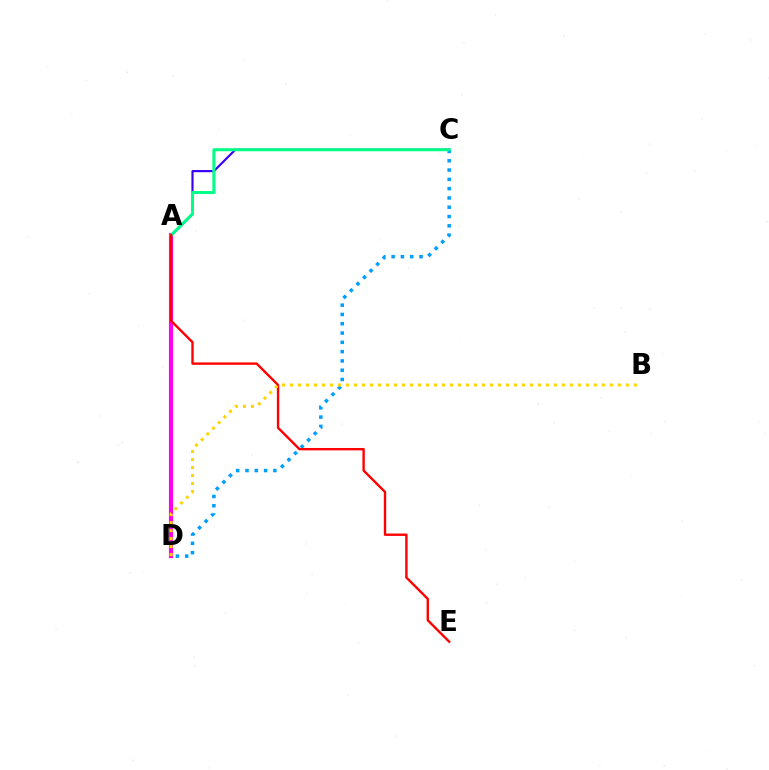{('C', 'D'): [{'color': '#009eff', 'line_style': 'dotted', 'thickness': 2.52}], ('A', 'C'): [{'color': '#3700ff', 'line_style': 'solid', 'thickness': 1.55}, {'color': '#00ff86', 'line_style': 'solid', 'thickness': 2.19}], ('A', 'D'): [{'color': '#4fff00', 'line_style': 'dotted', 'thickness': 2.72}, {'color': '#ff00ed', 'line_style': 'solid', 'thickness': 2.98}], ('A', 'E'): [{'color': '#ff0000', 'line_style': 'solid', 'thickness': 1.71}], ('B', 'D'): [{'color': '#ffd500', 'line_style': 'dotted', 'thickness': 2.17}]}